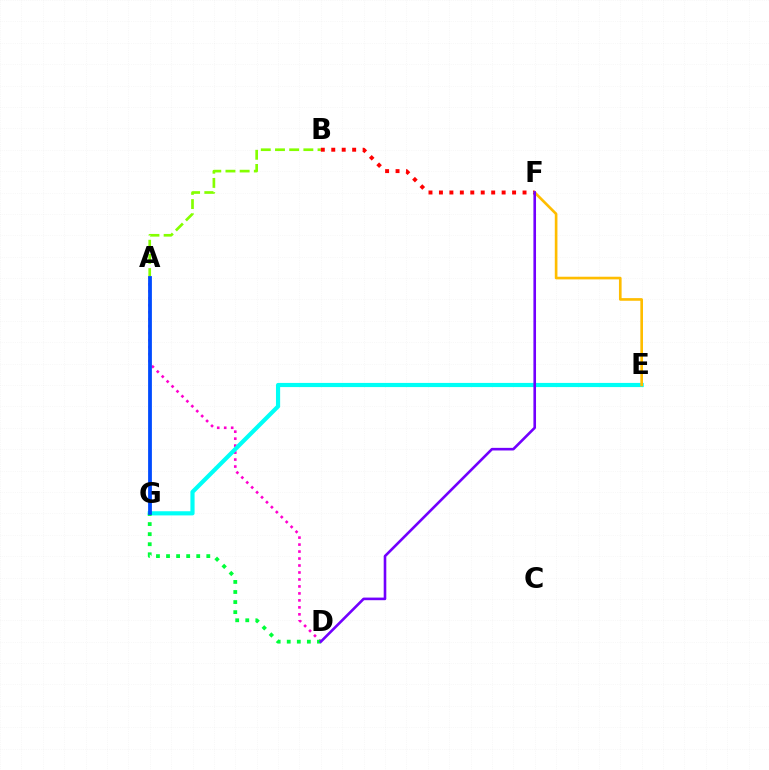{('A', 'D'): [{'color': '#ff00cf', 'line_style': 'dotted', 'thickness': 1.9}], ('A', 'B'): [{'color': '#84ff00', 'line_style': 'dashed', 'thickness': 1.93}], ('E', 'G'): [{'color': '#00fff6', 'line_style': 'solid', 'thickness': 3.0}], ('B', 'F'): [{'color': '#ff0000', 'line_style': 'dotted', 'thickness': 2.84}], ('D', 'G'): [{'color': '#00ff39', 'line_style': 'dotted', 'thickness': 2.74}], ('E', 'F'): [{'color': '#ffbd00', 'line_style': 'solid', 'thickness': 1.91}], ('D', 'F'): [{'color': '#7200ff', 'line_style': 'solid', 'thickness': 1.88}], ('A', 'G'): [{'color': '#004bff', 'line_style': 'solid', 'thickness': 2.73}]}